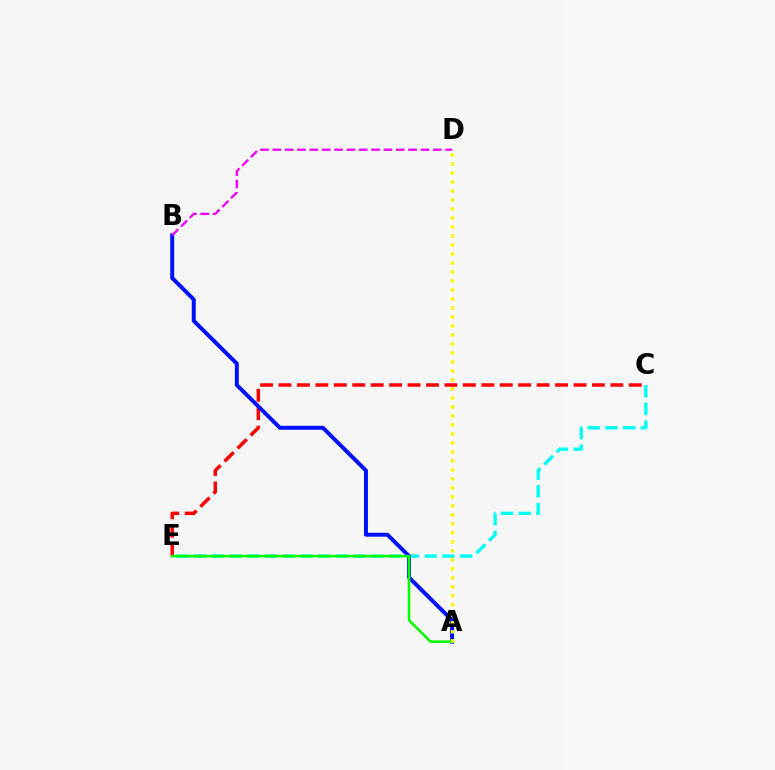{('C', 'E'): [{'color': '#00fff6', 'line_style': 'dashed', 'thickness': 2.41}, {'color': '#ff0000', 'line_style': 'dashed', 'thickness': 2.5}], ('A', 'B'): [{'color': '#0010ff', 'line_style': 'solid', 'thickness': 2.85}], ('B', 'D'): [{'color': '#ee00ff', 'line_style': 'dashed', 'thickness': 1.68}], ('A', 'E'): [{'color': '#08ff00', 'line_style': 'solid', 'thickness': 1.87}], ('A', 'D'): [{'color': '#fcf500', 'line_style': 'dotted', 'thickness': 2.44}]}